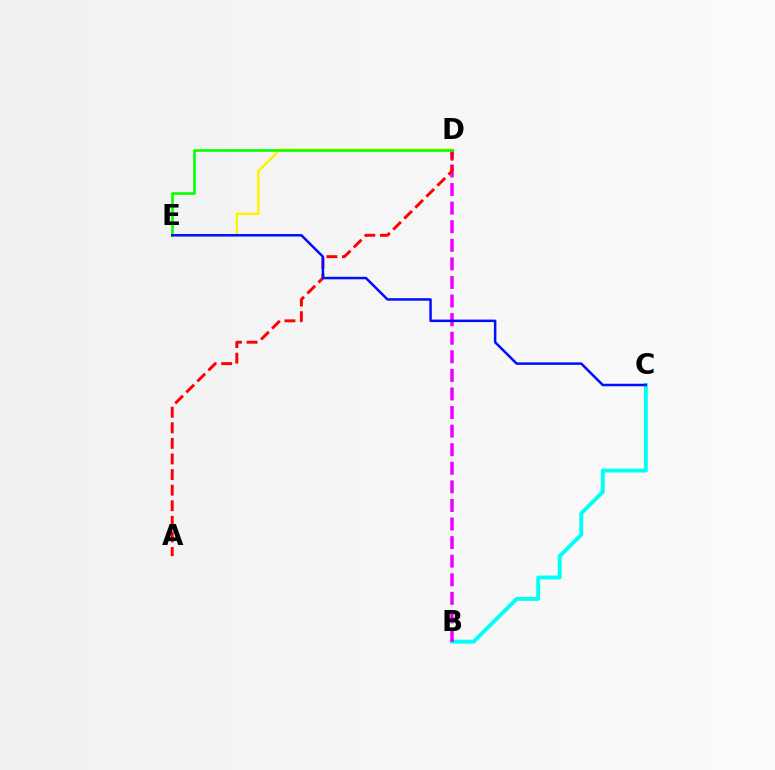{('B', 'C'): [{'color': '#00fff6', 'line_style': 'solid', 'thickness': 2.82}], ('B', 'D'): [{'color': '#ee00ff', 'line_style': 'dashed', 'thickness': 2.52}], ('D', 'E'): [{'color': '#fcf500', 'line_style': 'solid', 'thickness': 1.77}, {'color': '#08ff00', 'line_style': 'solid', 'thickness': 1.9}], ('A', 'D'): [{'color': '#ff0000', 'line_style': 'dashed', 'thickness': 2.12}], ('C', 'E'): [{'color': '#0010ff', 'line_style': 'solid', 'thickness': 1.81}]}